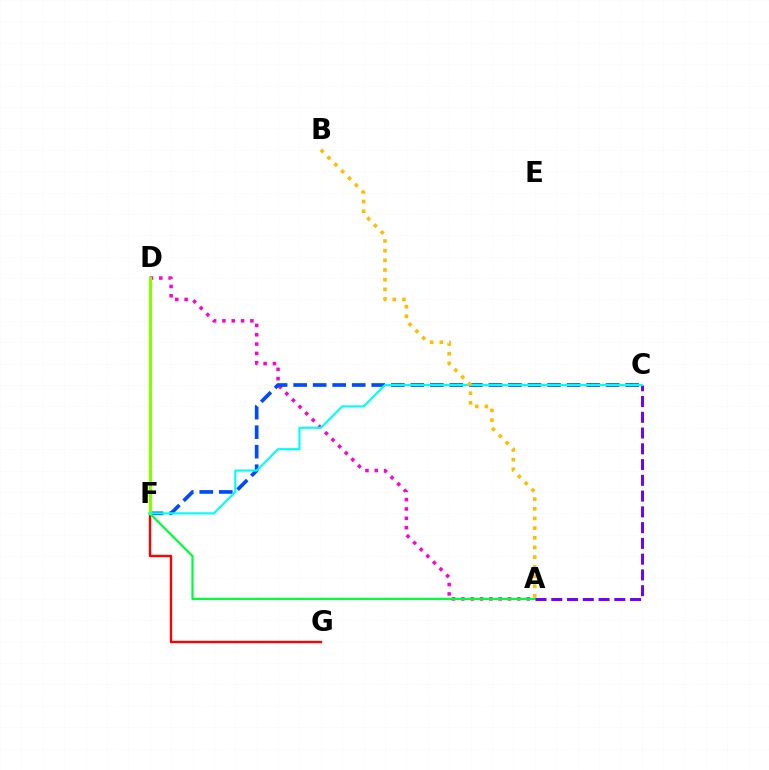{('A', 'D'): [{'color': '#ff00cf', 'line_style': 'dotted', 'thickness': 2.54}], ('C', 'F'): [{'color': '#004bff', 'line_style': 'dashed', 'thickness': 2.65}, {'color': '#00fff6', 'line_style': 'solid', 'thickness': 1.54}], ('F', 'G'): [{'color': '#ff0000', 'line_style': 'solid', 'thickness': 1.72}], ('A', 'F'): [{'color': '#00ff39', 'line_style': 'solid', 'thickness': 1.61}], ('A', 'C'): [{'color': '#7200ff', 'line_style': 'dashed', 'thickness': 2.14}], ('D', 'F'): [{'color': '#84ff00', 'line_style': 'solid', 'thickness': 2.3}], ('A', 'B'): [{'color': '#ffbd00', 'line_style': 'dotted', 'thickness': 2.63}]}